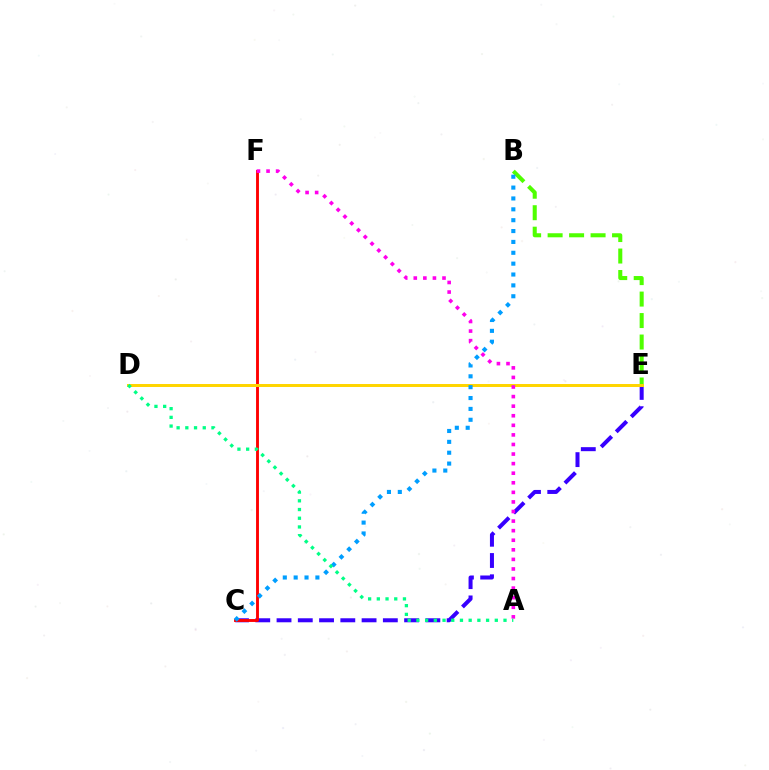{('B', 'E'): [{'color': '#4fff00', 'line_style': 'dashed', 'thickness': 2.92}], ('C', 'E'): [{'color': '#3700ff', 'line_style': 'dashed', 'thickness': 2.89}], ('C', 'F'): [{'color': '#ff0000', 'line_style': 'solid', 'thickness': 2.08}], ('D', 'E'): [{'color': '#ffd500', 'line_style': 'solid', 'thickness': 2.14}], ('B', 'C'): [{'color': '#009eff', 'line_style': 'dotted', 'thickness': 2.95}], ('A', 'F'): [{'color': '#ff00ed', 'line_style': 'dotted', 'thickness': 2.6}], ('A', 'D'): [{'color': '#00ff86', 'line_style': 'dotted', 'thickness': 2.37}]}